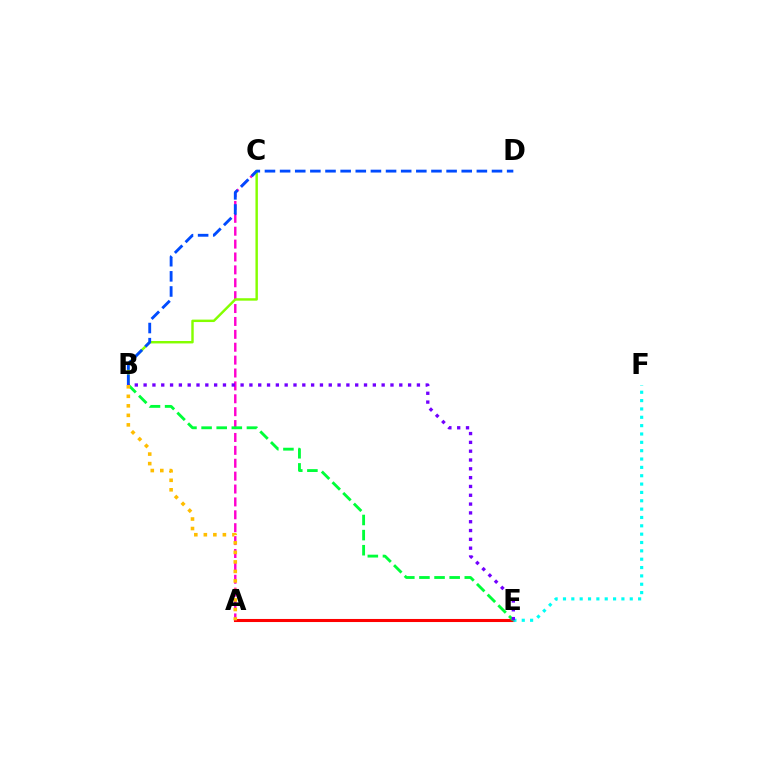{('A', 'E'): [{'color': '#ff0000', 'line_style': 'solid', 'thickness': 2.21}], ('A', 'C'): [{'color': '#ff00cf', 'line_style': 'dashed', 'thickness': 1.75}], ('B', 'C'): [{'color': '#84ff00', 'line_style': 'solid', 'thickness': 1.75}], ('E', 'F'): [{'color': '#00fff6', 'line_style': 'dotted', 'thickness': 2.27}], ('B', 'E'): [{'color': '#00ff39', 'line_style': 'dashed', 'thickness': 2.05}, {'color': '#7200ff', 'line_style': 'dotted', 'thickness': 2.4}], ('B', 'D'): [{'color': '#004bff', 'line_style': 'dashed', 'thickness': 2.06}], ('A', 'B'): [{'color': '#ffbd00', 'line_style': 'dotted', 'thickness': 2.59}]}